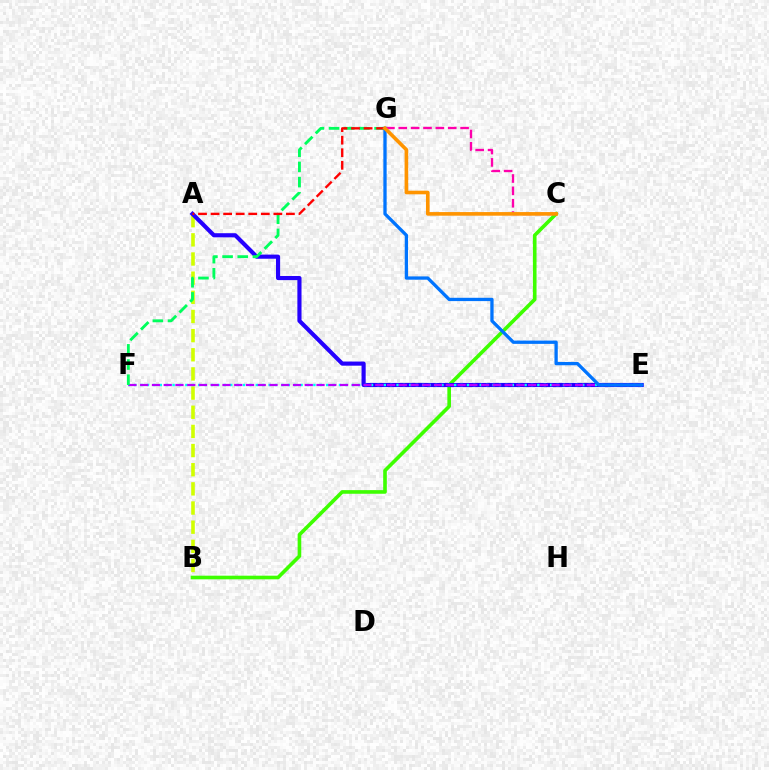{('B', 'C'): [{'color': '#3dff00', 'line_style': 'solid', 'thickness': 2.61}], ('C', 'G'): [{'color': '#ff00ac', 'line_style': 'dashed', 'thickness': 1.68}, {'color': '#ff9400', 'line_style': 'solid', 'thickness': 2.61}], ('A', 'B'): [{'color': '#d1ff00', 'line_style': 'dashed', 'thickness': 2.6}], ('A', 'E'): [{'color': '#2500ff', 'line_style': 'solid', 'thickness': 2.98}], ('E', 'F'): [{'color': '#00fff6', 'line_style': 'dotted', 'thickness': 1.74}, {'color': '#b900ff', 'line_style': 'dashed', 'thickness': 1.6}], ('E', 'G'): [{'color': '#0074ff', 'line_style': 'solid', 'thickness': 2.37}], ('F', 'G'): [{'color': '#00ff5c', 'line_style': 'dashed', 'thickness': 2.06}], ('A', 'G'): [{'color': '#ff0000', 'line_style': 'dashed', 'thickness': 1.71}]}